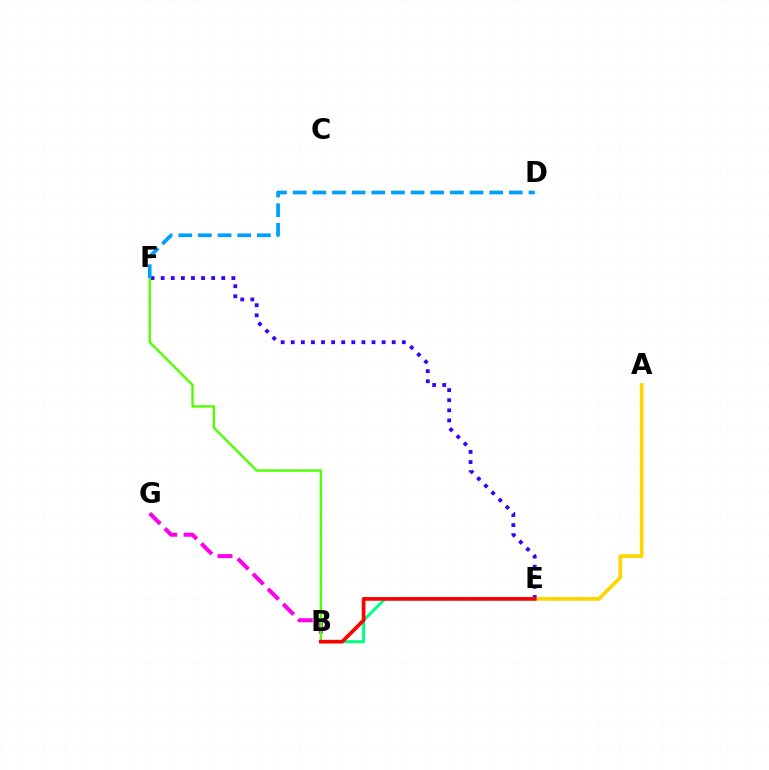{('E', 'F'): [{'color': '#3700ff', 'line_style': 'dotted', 'thickness': 2.74}], ('B', 'G'): [{'color': '#ff00ed', 'line_style': 'dashed', 'thickness': 2.9}], ('A', 'E'): [{'color': '#ffd500', 'line_style': 'solid', 'thickness': 2.68}], ('B', 'E'): [{'color': '#00ff86', 'line_style': 'solid', 'thickness': 2.17}, {'color': '#ff0000', 'line_style': 'solid', 'thickness': 2.64}], ('B', 'F'): [{'color': '#4fff00', 'line_style': 'solid', 'thickness': 1.7}], ('D', 'F'): [{'color': '#009eff', 'line_style': 'dashed', 'thickness': 2.67}]}